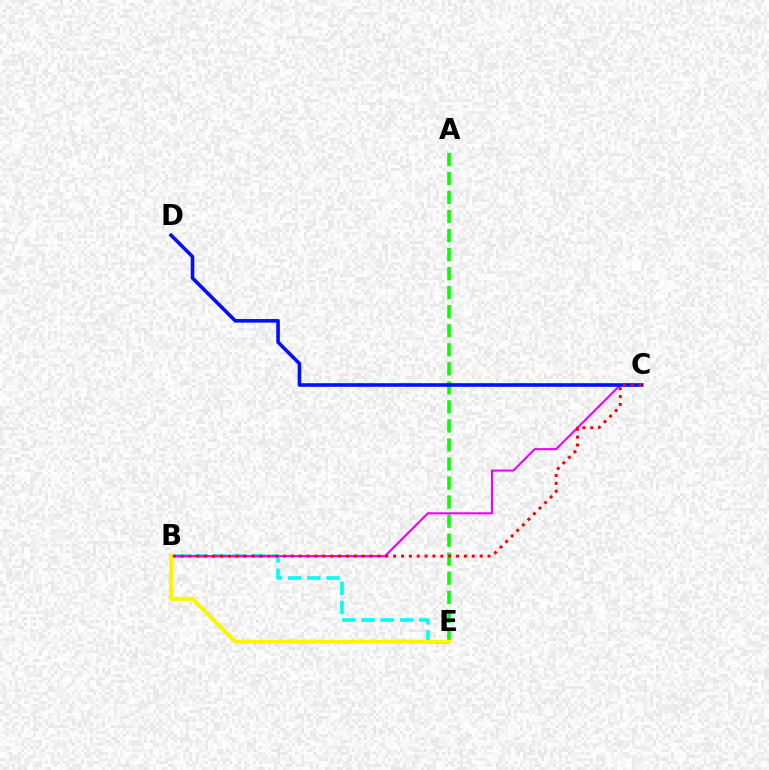{('A', 'E'): [{'color': '#08ff00', 'line_style': 'dashed', 'thickness': 2.59}], ('B', 'E'): [{'color': '#00fff6', 'line_style': 'dashed', 'thickness': 2.62}, {'color': '#fcf500', 'line_style': 'solid', 'thickness': 2.85}], ('B', 'C'): [{'color': '#ee00ff', 'line_style': 'solid', 'thickness': 1.51}, {'color': '#ff0000', 'line_style': 'dotted', 'thickness': 2.14}], ('C', 'D'): [{'color': '#0010ff', 'line_style': 'solid', 'thickness': 2.59}]}